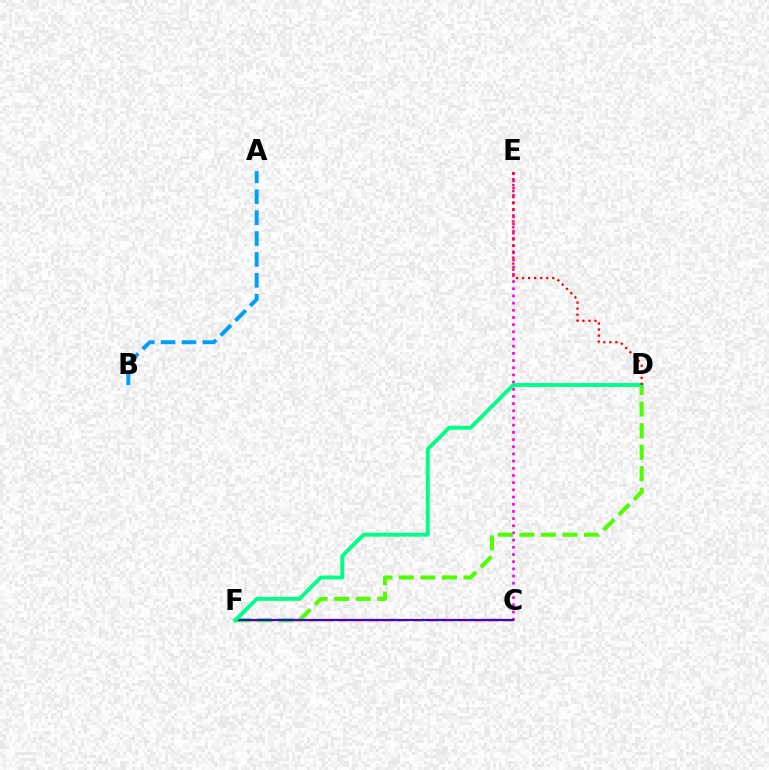{('A', 'B'): [{'color': '#009eff', 'line_style': 'dashed', 'thickness': 2.84}], ('C', 'E'): [{'color': '#ff00ed', 'line_style': 'dotted', 'thickness': 1.95}], ('C', 'F'): [{'color': '#ffd500', 'line_style': 'dashed', 'thickness': 2.04}, {'color': '#3700ff', 'line_style': 'solid', 'thickness': 1.59}], ('D', 'F'): [{'color': '#4fff00', 'line_style': 'dashed', 'thickness': 2.93}, {'color': '#00ff86', 'line_style': 'solid', 'thickness': 2.78}], ('D', 'E'): [{'color': '#ff0000', 'line_style': 'dotted', 'thickness': 1.64}]}